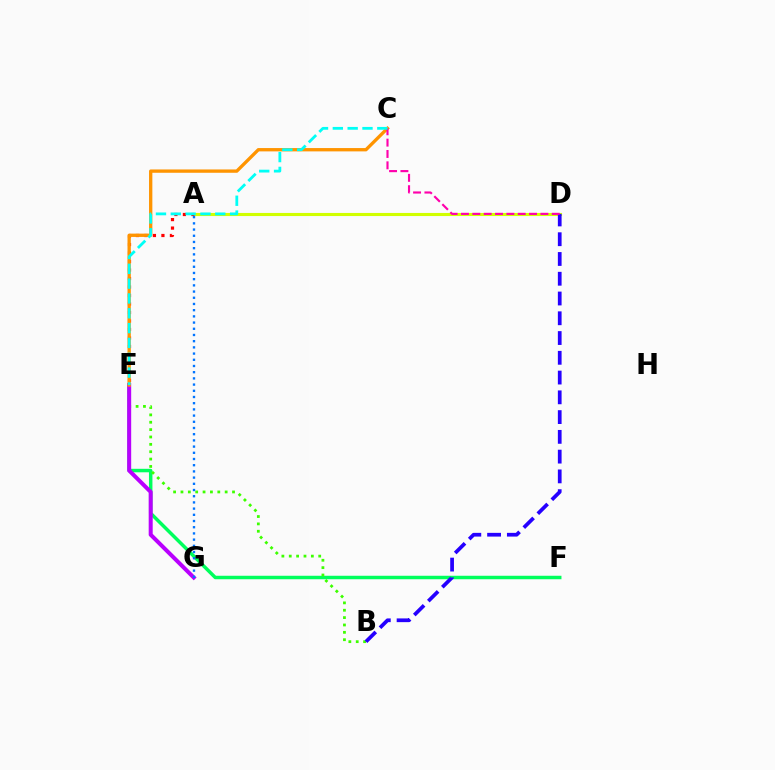{('E', 'F'): [{'color': '#00ff5c', 'line_style': 'solid', 'thickness': 2.5}], ('A', 'D'): [{'color': '#d1ff00', 'line_style': 'solid', 'thickness': 2.23}], ('A', 'E'): [{'color': '#ff0000', 'line_style': 'dotted', 'thickness': 2.31}], ('B', 'E'): [{'color': '#3dff00', 'line_style': 'dotted', 'thickness': 2.0}], ('E', 'G'): [{'color': '#b900ff', 'line_style': 'solid', 'thickness': 2.89}], ('B', 'D'): [{'color': '#2500ff', 'line_style': 'dashed', 'thickness': 2.69}], ('C', 'E'): [{'color': '#ff9400', 'line_style': 'solid', 'thickness': 2.39}, {'color': '#00fff6', 'line_style': 'dashed', 'thickness': 2.01}], ('C', 'D'): [{'color': '#ff00ac', 'line_style': 'dashed', 'thickness': 1.54}], ('A', 'G'): [{'color': '#0074ff', 'line_style': 'dotted', 'thickness': 1.68}]}